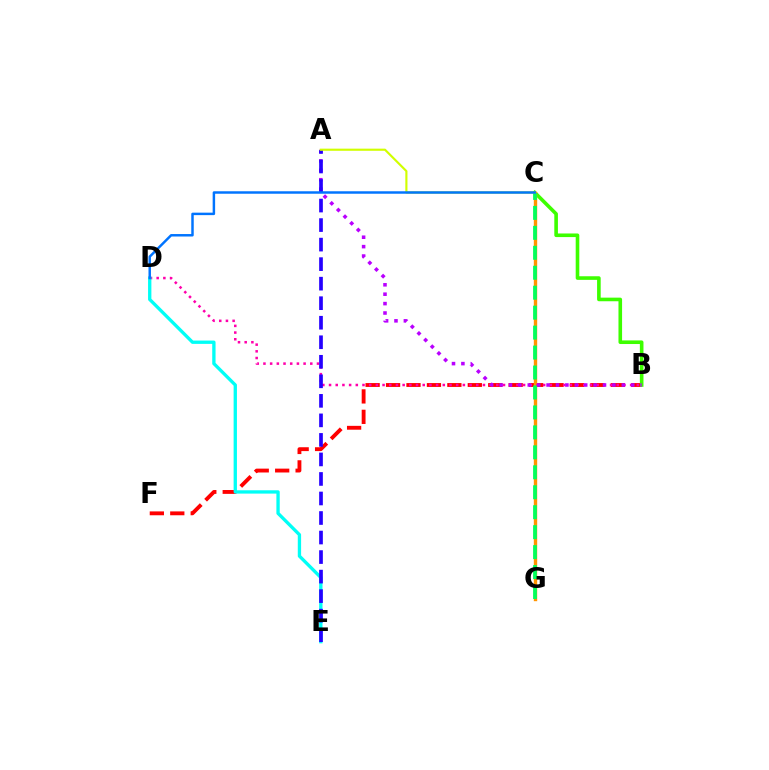{('B', 'F'): [{'color': '#ff0000', 'line_style': 'dashed', 'thickness': 2.78}], ('B', 'C'): [{'color': '#3dff00', 'line_style': 'solid', 'thickness': 2.6}], ('C', 'G'): [{'color': '#ff9400', 'line_style': 'solid', 'thickness': 2.43}, {'color': '#00ff5c', 'line_style': 'dashed', 'thickness': 2.71}], ('B', 'D'): [{'color': '#ff00ac', 'line_style': 'dotted', 'thickness': 1.82}], ('A', 'B'): [{'color': '#b900ff', 'line_style': 'dotted', 'thickness': 2.56}], ('D', 'E'): [{'color': '#00fff6', 'line_style': 'solid', 'thickness': 2.39}], ('A', 'E'): [{'color': '#2500ff', 'line_style': 'dashed', 'thickness': 2.65}], ('A', 'C'): [{'color': '#d1ff00', 'line_style': 'solid', 'thickness': 1.55}], ('C', 'D'): [{'color': '#0074ff', 'line_style': 'solid', 'thickness': 1.78}]}